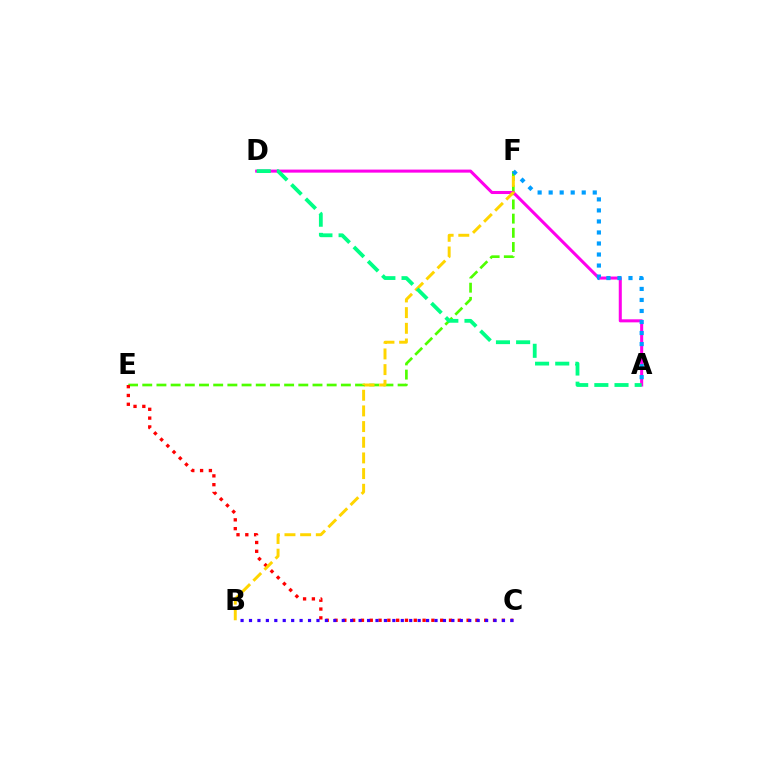{('E', 'F'): [{'color': '#4fff00', 'line_style': 'dashed', 'thickness': 1.93}], ('A', 'D'): [{'color': '#ff00ed', 'line_style': 'solid', 'thickness': 2.19}, {'color': '#00ff86', 'line_style': 'dashed', 'thickness': 2.74}], ('A', 'F'): [{'color': '#009eff', 'line_style': 'dotted', 'thickness': 3.0}], ('C', 'E'): [{'color': '#ff0000', 'line_style': 'dotted', 'thickness': 2.39}], ('B', 'C'): [{'color': '#3700ff', 'line_style': 'dotted', 'thickness': 2.29}], ('B', 'F'): [{'color': '#ffd500', 'line_style': 'dashed', 'thickness': 2.13}]}